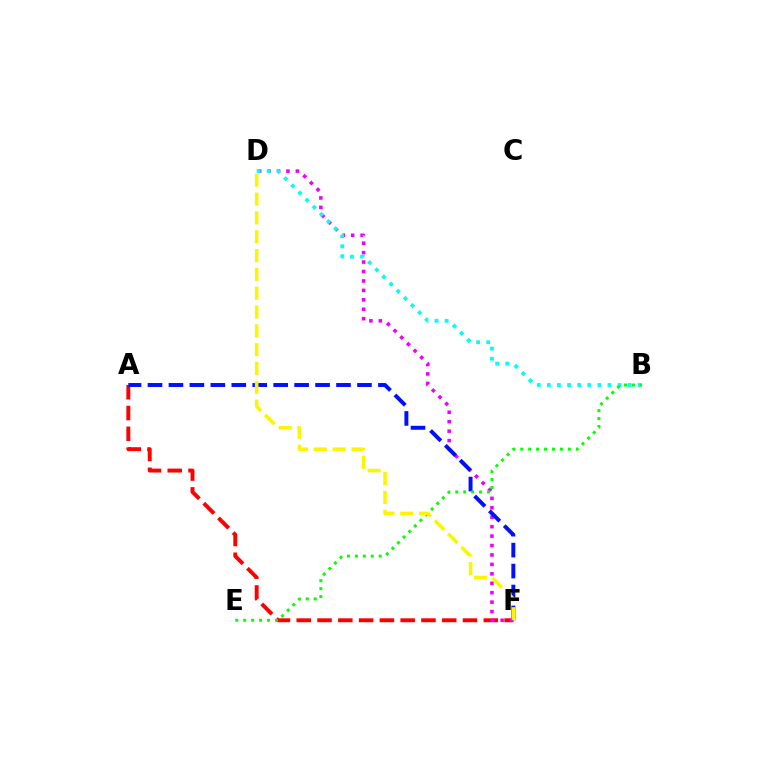{('A', 'F'): [{'color': '#ff0000', 'line_style': 'dashed', 'thickness': 2.82}, {'color': '#0010ff', 'line_style': 'dashed', 'thickness': 2.85}], ('D', 'F'): [{'color': '#ee00ff', 'line_style': 'dotted', 'thickness': 2.56}, {'color': '#fcf500', 'line_style': 'dashed', 'thickness': 2.56}], ('B', 'D'): [{'color': '#00fff6', 'line_style': 'dotted', 'thickness': 2.74}], ('B', 'E'): [{'color': '#08ff00', 'line_style': 'dotted', 'thickness': 2.16}]}